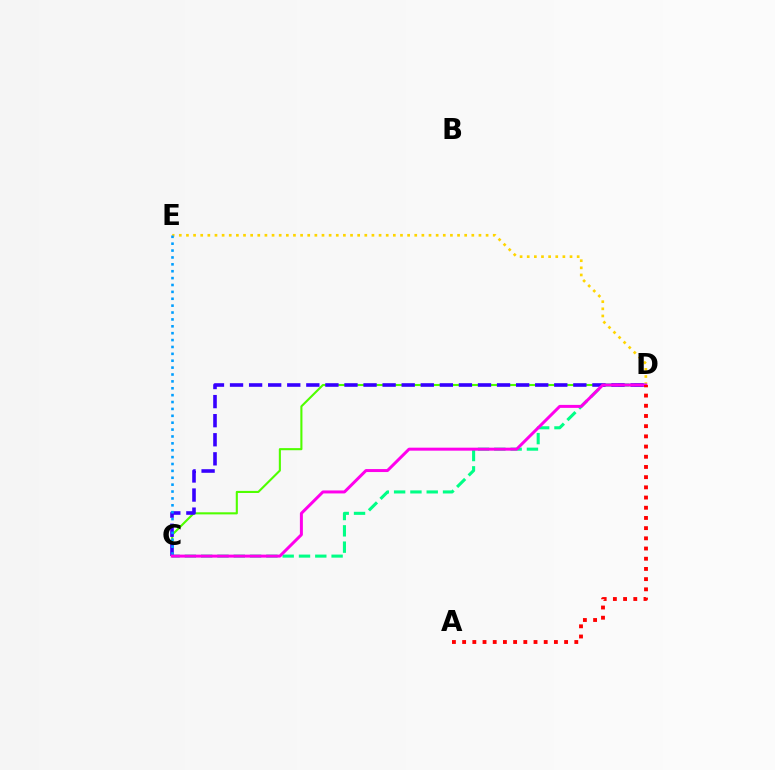{('D', 'E'): [{'color': '#ffd500', 'line_style': 'dotted', 'thickness': 1.94}], ('C', 'D'): [{'color': '#4fff00', 'line_style': 'solid', 'thickness': 1.51}, {'color': '#00ff86', 'line_style': 'dashed', 'thickness': 2.21}, {'color': '#3700ff', 'line_style': 'dashed', 'thickness': 2.59}, {'color': '#ff00ed', 'line_style': 'solid', 'thickness': 2.15}], ('C', 'E'): [{'color': '#009eff', 'line_style': 'dotted', 'thickness': 1.87}], ('A', 'D'): [{'color': '#ff0000', 'line_style': 'dotted', 'thickness': 2.77}]}